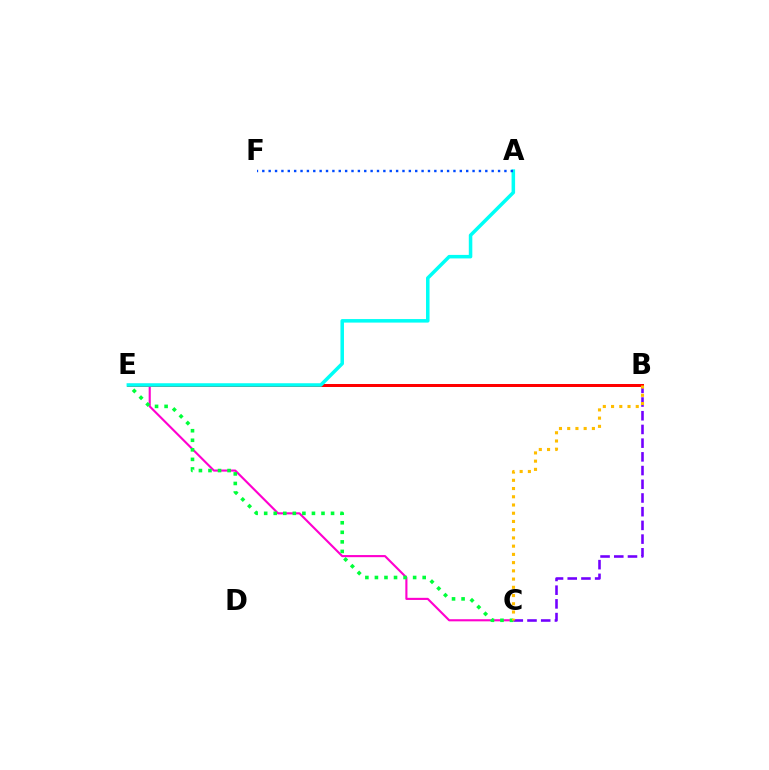{('C', 'E'): [{'color': '#ff00cf', 'line_style': 'solid', 'thickness': 1.53}, {'color': '#00ff39', 'line_style': 'dotted', 'thickness': 2.6}], ('B', 'E'): [{'color': '#84ff00', 'line_style': 'solid', 'thickness': 1.84}, {'color': '#ff0000', 'line_style': 'solid', 'thickness': 2.16}], ('B', 'C'): [{'color': '#7200ff', 'line_style': 'dashed', 'thickness': 1.86}, {'color': '#ffbd00', 'line_style': 'dotted', 'thickness': 2.24}], ('A', 'E'): [{'color': '#00fff6', 'line_style': 'solid', 'thickness': 2.54}], ('A', 'F'): [{'color': '#004bff', 'line_style': 'dotted', 'thickness': 1.73}]}